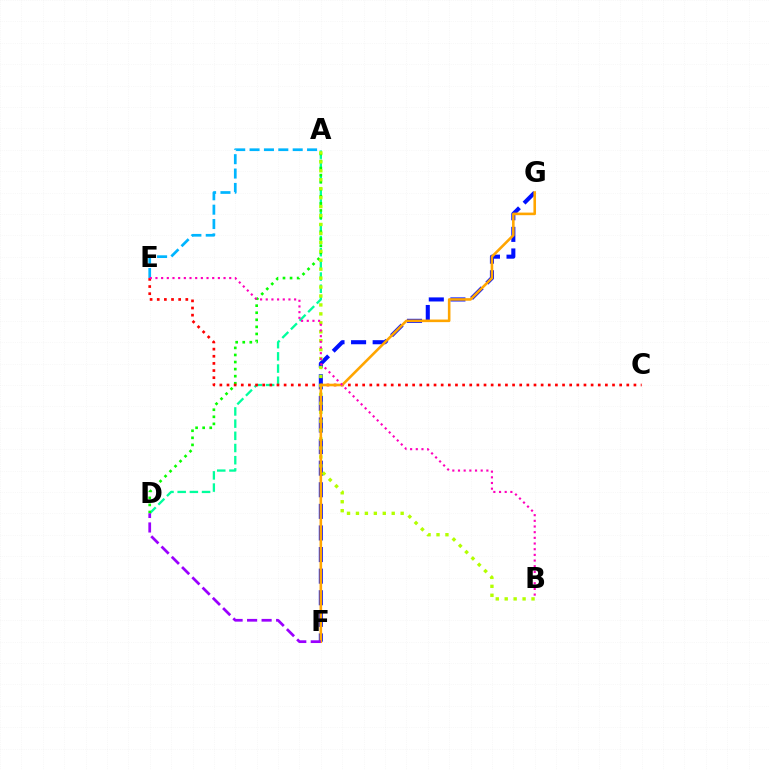{('A', 'D'): [{'color': '#00ff9d', 'line_style': 'dashed', 'thickness': 1.66}, {'color': '#08ff00', 'line_style': 'dotted', 'thickness': 1.92}], ('F', 'G'): [{'color': '#0010ff', 'line_style': 'dashed', 'thickness': 2.93}, {'color': '#ffa500', 'line_style': 'solid', 'thickness': 1.86}], ('A', 'E'): [{'color': '#00b5ff', 'line_style': 'dashed', 'thickness': 1.95}], ('C', 'E'): [{'color': '#ff0000', 'line_style': 'dotted', 'thickness': 1.94}], ('A', 'B'): [{'color': '#b3ff00', 'line_style': 'dotted', 'thickness': 2.43}], ('B', 'E'): [{'color': '#ff00bd', 'line_style': 'dotted', 'thickness': 1.54}], ('D', 'F'): [{'color': '#9b00ff', 'line_style': 'dashed', 'thickness': 1.97}]}